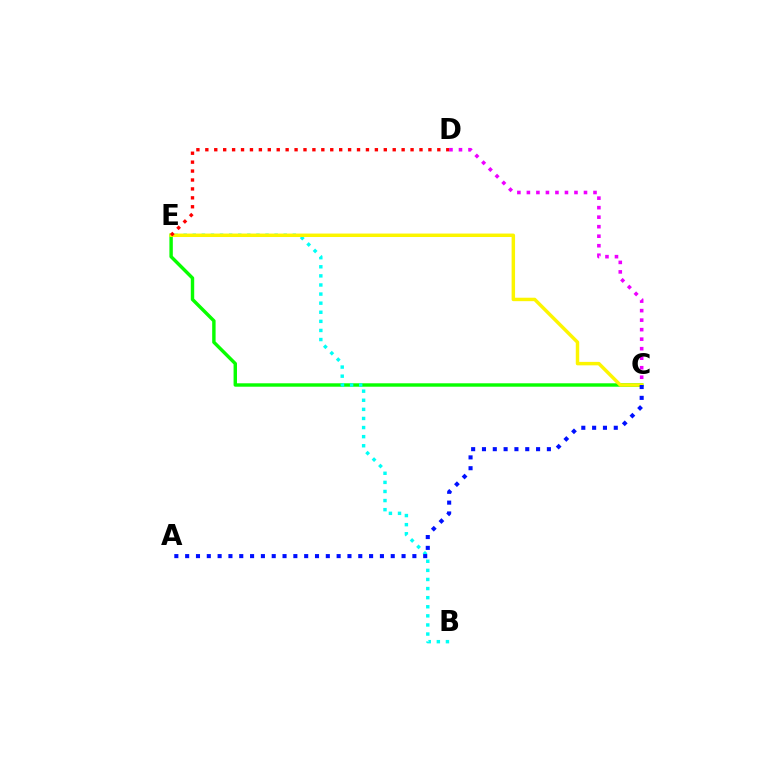{('C', 'E'): [{'color': '#08ff00', 'line_style': 'solid', 'thickness': 2.46}, {'color': '#fcf500', 'line_style': 'solid', 'thickness': 2.49}], ('B', 'E'): [{'color': '#00fff6', 'line_style': 'dotted', 'thickness': 2.47}], ('C', 'D'): [{'color': '#ee00ff', 'line_style': 'dotted', 'thickness': 2.59}], ('D', 'E'): [{'color': '#ff0000', 'line_style': 'dotted', 'thickness': 2.42}], ('A', 'C'): [{'color': '#0010ff', 'line_style': 'dotted', 'thickness': 2.94}]}